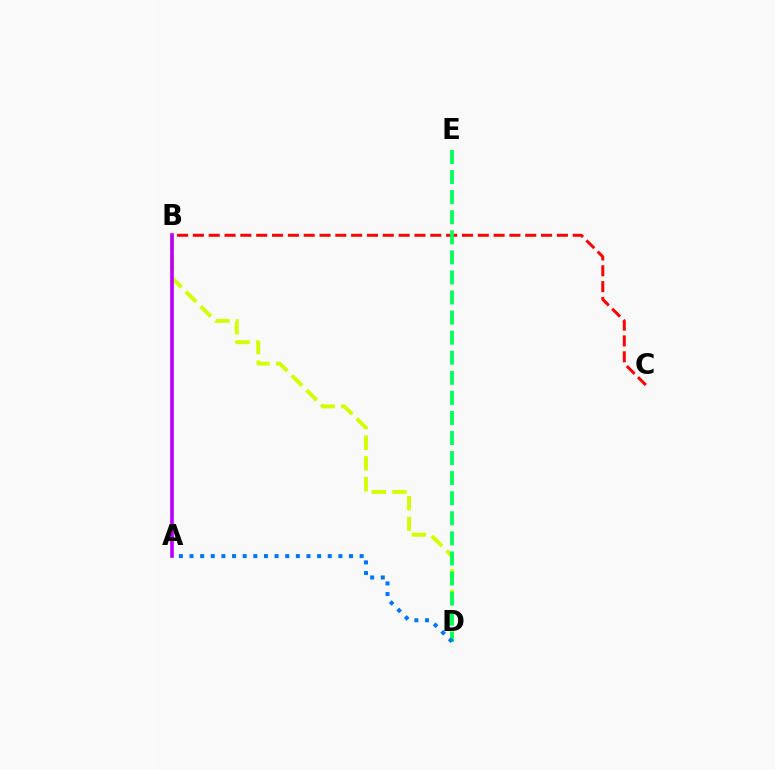{('B', 'D'): [{'color': '#d1ff00', 'line_style': 'dashed', 'thickness': 2.81}], ('B', 'C'): [{'color': '#ff0000', 'line_style': 'dashed', 'thickness': 2.15}], ('A', 'B'): [{'color': '#b900ff', 'line_style': 'solid', 'thickness': 2.63}], ('D', 'E'): [{'color': '#00ff5c', 'line_style': 'dashed', 'thickness': 2.73}], ('A', 'D'): [{'color': '#0074ff', 'line_style': 'dotted', 'thickness': 2.89}]}